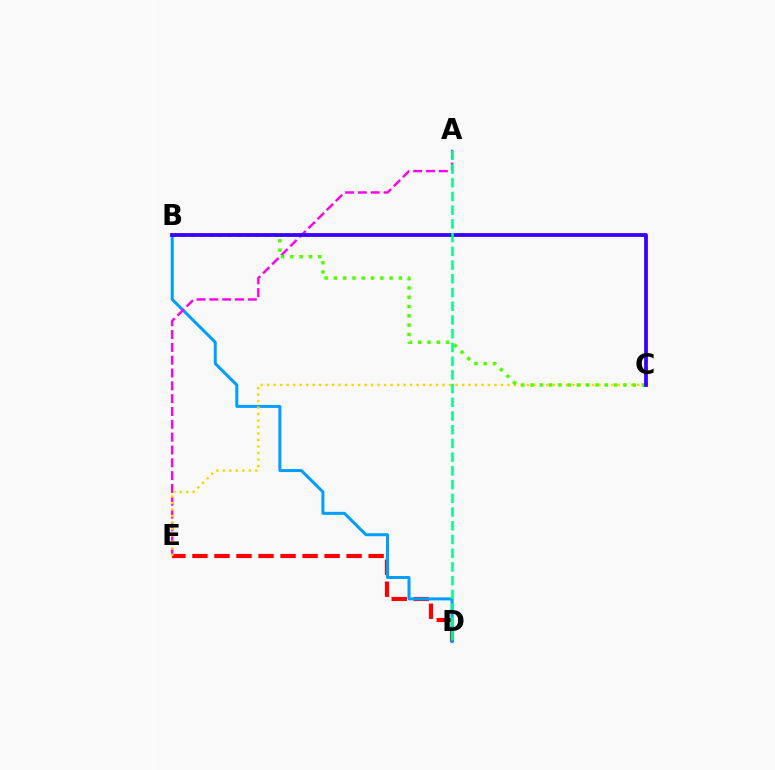{('D', 'E'): [{'color': '#ff0000', 'line_style': 'dashed', 'thickness': 2.99}], ('B', 'D'): [{'color': '#009eff', 'line_style': 'solid', 'thickness': 2.16}], ('A', 'E'): [{'color': '#ff00ed', 'line_style': 'dashed', 'thickness': 1.74}], ('C', 'E'): [{'color': '#ffd500', 'line_style': 'dotted', 'thickness': 1.76}], ('B', 'C'): [{'color': '#4fff00', 'line_style': 'dotted', 'thickness': 2.52}, {'color': '#3700ff', 'line_style': 'solid', 'thickness': 2.71}], ('A', 'D'): [{'color': '#00ff86', 'line_style': 'dashed', 'thickness': 1.86}]}